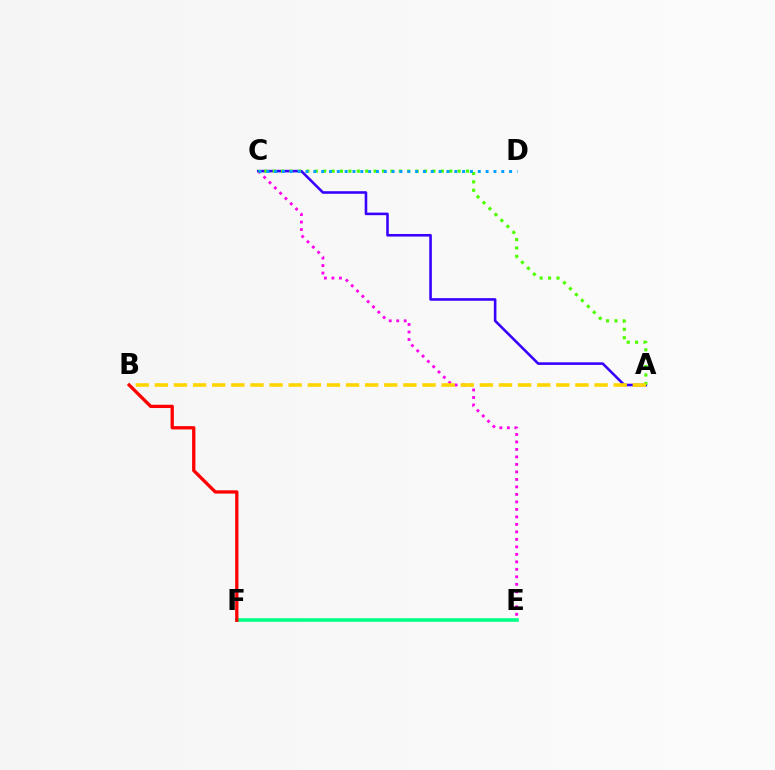{('C', 'E'): [{'color': '#ff00ed', 'line_style': 'dotted', 'thickness': 2.04}], ('A', 'C'): [{'color': '#3700ff', 'line_style': 'solid', 'thickness': 1.86}, {'color': '#4fff00', 'line_style': 'dotted', 'thickness': 2.28}], ('C', 'D'): [{'color': '#009eff', 'line_style': 'dotted', 'thickness': 2.13}], ('E', 'F'): [{'color': '#00ff86', 'line_style': 'solid', 'thickness': 2.59}], ('A', 'B'): [{'color': '#ffd500', 'line_style': 'dashed', 'thickness': 2.6}], ('B', 'F'): [{'color': '#ff0000', 'line_style': 'solid', 'thickness': 2.37}]}